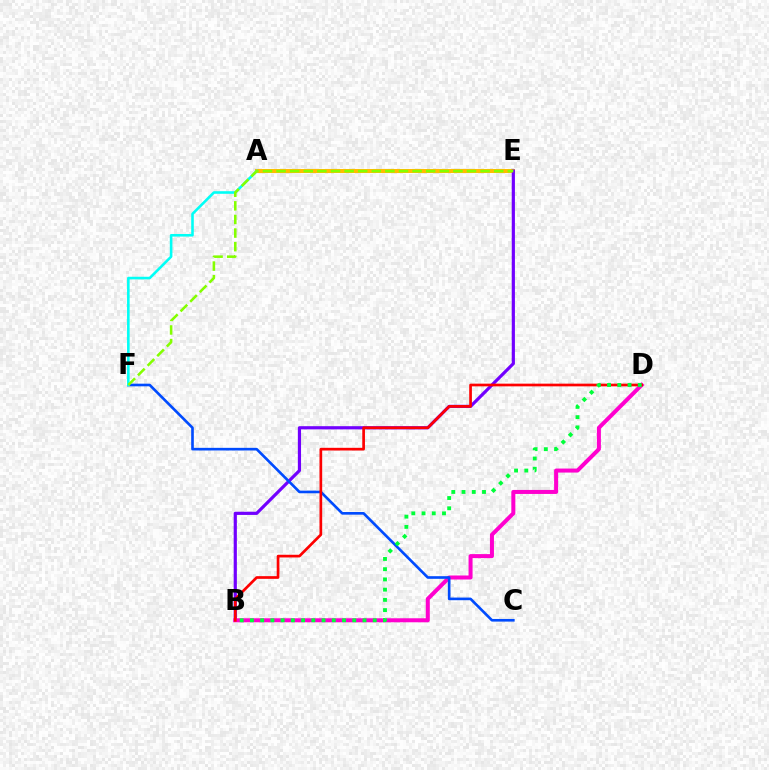{('A', 'E'): [{'color': '#ffbd00', 'line_style': 'solid', 'thickness': 2.91}], ('B', 'E'): [{'color': '#7200ff', 'line_style': 'solid', 'thickness': 2.29}], ('B', 'D'): [{'color': '#ff00cf', 'line_style': 'solid', 'thickness': 2.89}, {'color': '#ff0000', 'line_style': 'solid', 'thickness': 1.94}, {'color': '#00ff39', 'line_style': 'dotted', 'thickness': 2.78}], ('C', 'F'): [{'color': '#004bff', 'line_style': 'solid', 'thickness': 1.9}], ('A', 'F'): [{'color': '#00fff6', 'line_style': 'solid', 'thickness': 1.86}], ('E', 'F'): [{'color': '#84ff00', 'line_style': 'dashed', 'thickness': 1.85}]}